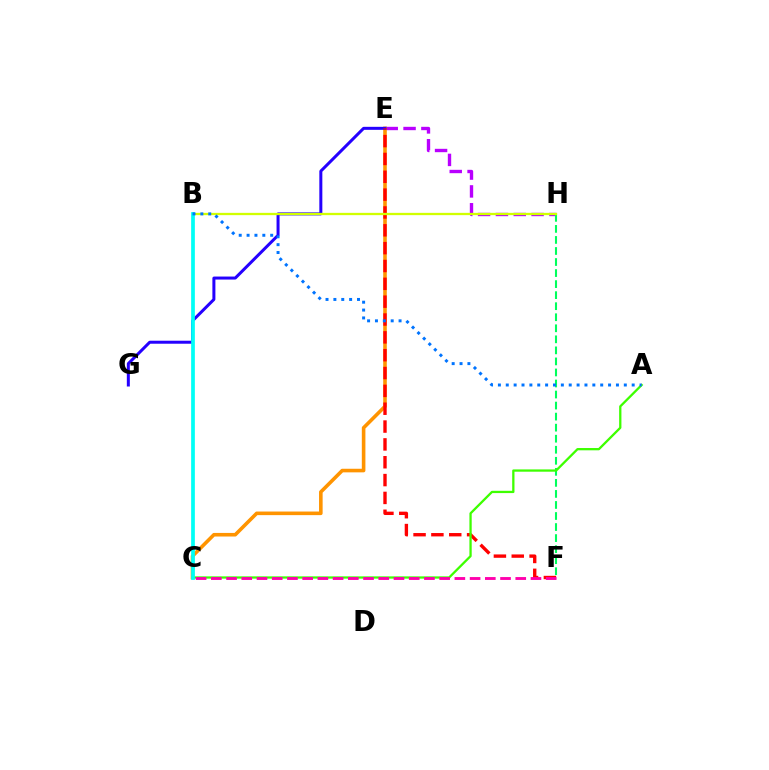{('E', 'H'): [{'color': '#b900ff', 'line_style': 'dashed', 'thickness': 2.42}], ('C', 'E'): [{'color': '#ff9400', 'line_style': 'solid', 'thickness': 2.59}], ('E', 'G'): [{'color': '#2500ff', 'line_style': 'solid', 'thickness': 2.17}], ('F', 'H'): [{'color': '#00ff5c', 'line_style': 'dashed', 'thickness': 1.5}], ('E', 'F'): [{'color': '#ff0000', 'line_style': 'dashed', 'thickness': 2.42}], ('A', 'C'): [{'color': '#3dff00', 'line_style': 'solid', 'thickness': 1.64}], ('B', 'H'): [{'color': '#d1ff00', 'line_style': 'solid', 'thickness': 1.66}], ('B', 'C'): [{'color': '#00fff6', 'line_style': 'solid', 'thickness': 2.68}], ('A', 'B'): [{'color': '#0074ff', 'line_style': 'dotted', 'thickness': 2.14}], ('C', 'F'): [{'color': '#ff00ac', 'line_style': 'dashed', 'thickness': 2.07}]}